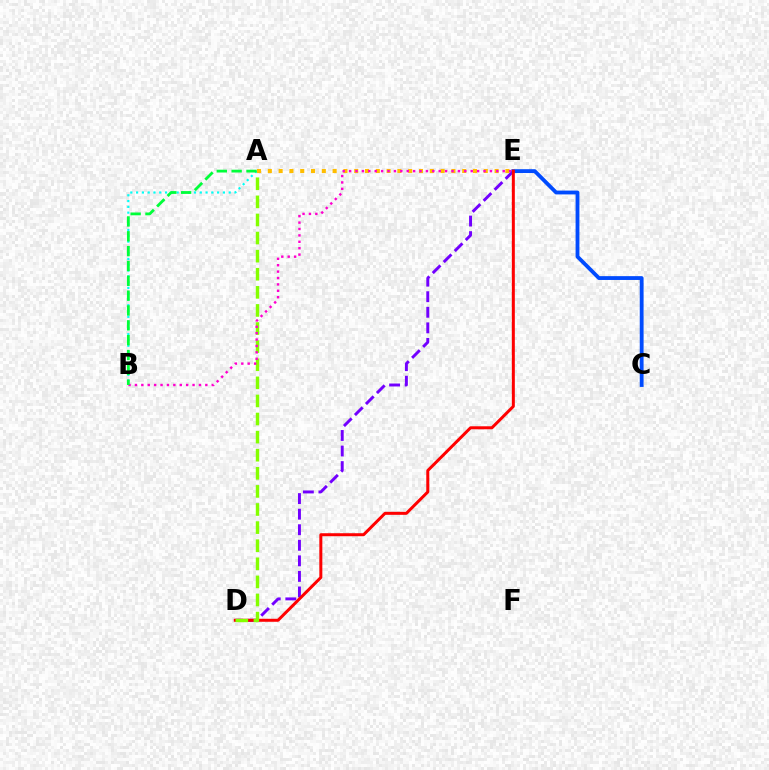{('A', 'B'): [{'color': '#00fff6', 'line_style': 'dotted', 'thickness': 1.57}, {'color': '#00ff39', 'line_style': 'dashed', 'thickness': 2.02}], ('D', 'E'): [{'color': '#7200ff', 'line_style': 'dashed', 'thickness': 2.11}, {'color': '#ff0000', 'line_style': 'solid', 'thickness': 2.16}], ('C', 'E'): [{'color': '#004bff', 'line_style': 'solid', 'thickness': 2.76}], ('A', 'D'): [{'color': '#84ff00', 'line_style': 'dashed', 'thickness': 2.46}], ('A', 'E'): [{'color': '#ffbd00', 'line_style': 'dotted', 'thickness': 2.93}], ('B', 'E'): [{'color': '#ff00cf', 'line_style': 'dotted', 'thickness': 1.74}]}